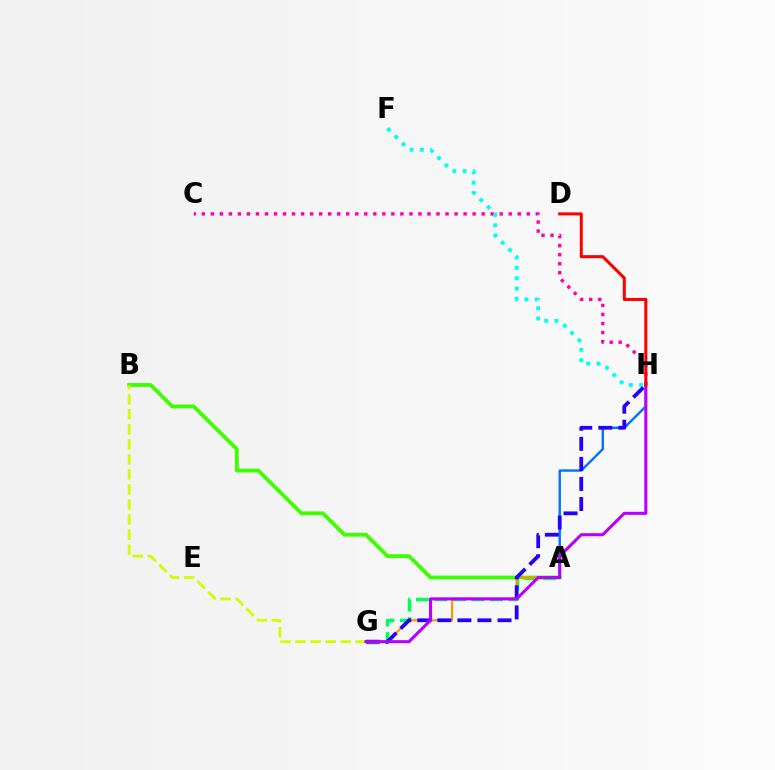{('C', 'H'): [{'color': '#ff00ac', 'line_style': 'dotted', 'thickness': 2.45}], ('A', 'G'): [{'color': '#00ff5c', 'line_style': 'dashed', 'thickness': 2.51}, {'color': '#ff9400', 'line_style': 'solid', 'thickness': 1.57}], ('A', 'B'): [{'color': '#3dff00', 'line_style': 'solid', 'thickness': 2.75}], ('A', 'H'): [{'color': '#0074ff', 'line_style': 'solid', 'thickness': 1.74}], ('F', 'H'): [{'color': '#00fff6', 'line_style': 'dotted', 'thickness': 2.8}], ('G', 'H'): [{'color': '#2500ff', 'line_style': 'dashed', 'thickness': 2.72}, {'color': '#b900ff', 'line_style': 'solid', 'thickness': 2.21}], ('B', 'G'): [{'color': '#d1ff00', 'line_style': 'dashed', 'thickness': 2.04}], ('D', 'H'): [{'color': '#ff0000', 'line_style': 'solid', 'thickness': 2.19}]}